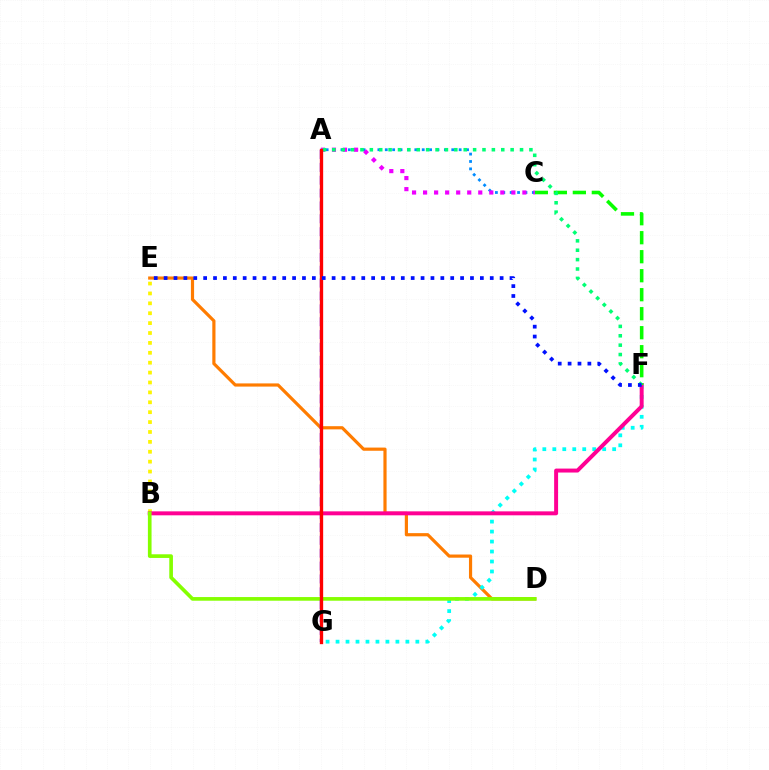{('D', 'E'): [{'color': '#ff7c00', 'line_style': 'solid', 'thickness': 2.29}], ('F', 'G'): [{'color': '#00fff6', 'line_style': 'dotted', 'thickness': 2.71}], ('B', 'E'): [{'color': '#fcf500', 'line_style': 'dotted', 'thickness': 2.69}], ('B', 'F'): [{'color': '#ff0094', 'line_style': 'solid', 'thickness': 2.85}], ('B', 'D'): [{'color': '#84ff00', 'line_style': 'solid', 'thickness': 2.64}], ('C', 'F'): [{'color': '#08ff00', 'line_style': 'dashed', 'thickness': 2.58}], ('A', 'C'): [{'color': '#008cff', 'line_style': 'dotted', 'thickness': 2.01}, {'color': '#ee00ff', 'line_style': 'dotted', 'thickness': 3.0}], ('A', 'G'): [{'color': '#7200ff', 'line_style': 'dashed', 'thickness': 1.75}, {'color': '#ff0000', 'line_style': 'solid', 'thickness': 2.39}], ('A', 'F'): [{'color': '#00ff74', 'line_style': 'dotted', 'thickness': 2.55}], ('E', 'F'): [{'color': '#0010ff', 'line_style': 'dotted', 'thickness': 2.69}]}